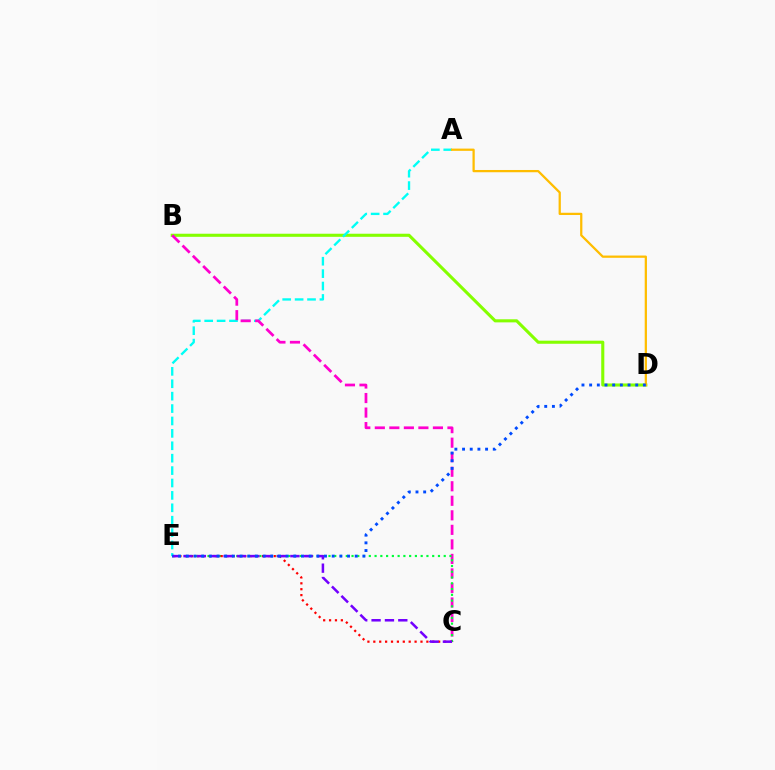{('B', 'D'): [{'color': '#84ff00', 'line_style': 'solid', 'thickness': 2.22}], ('A', 'E'): [{'color': '#00fff6', 'line_style': 'dashed', 'thickness': 1.69}], ('B', 'C'): [{'color': '#ff00cf', 'line_style': 'dashed', 'thickness': 1.97}], ('A', 'D'): [{'color': '#ffbd00', 'line_style': 'solid', 'thickness': 1.62}], ('C', 'E'): [{'color': '#00ff39', 'line_style': 'dotted', 'thickness': 1.57}, {'color': '#ff0000', 'line_style': 'dotted', 'thickness': 1.6}, {'color': '#7200ff', 'line_style': 'dashed', 'thickness': 1.81}], ('D', 'E'): [{'color': '#004bff', 'line_style': 'dotted', 'thickness': 2.09}]}